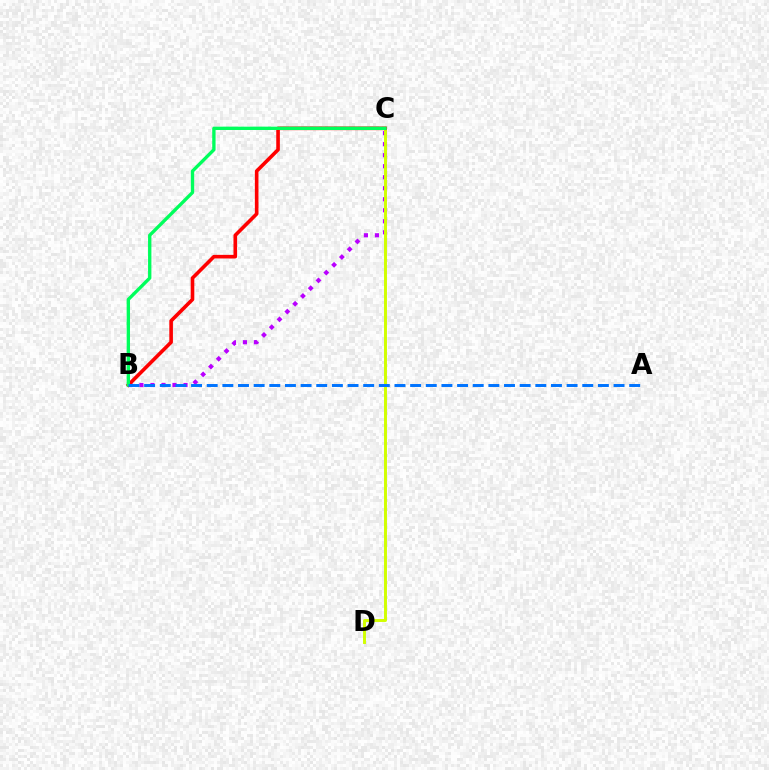{('B', 'C'): [{'color': '#b900ff', 'line_style': 'dotted', 'thickness': 2.99}, {'color': '#ff0000', 'line_style': 'solid', 'thickness': 2.6}, {'color': '#00ff5c', 'line_style': 'solid', 'thickness': 2.41}], ('C', 'D'): [{'color': '#d1ff00', 'line_style': 'solid', 'thickness': 2.12}], ('A', 'B'): [{'color': '#0074ff', 'line_style': 'dashed', 'thickness': 2.13}]}